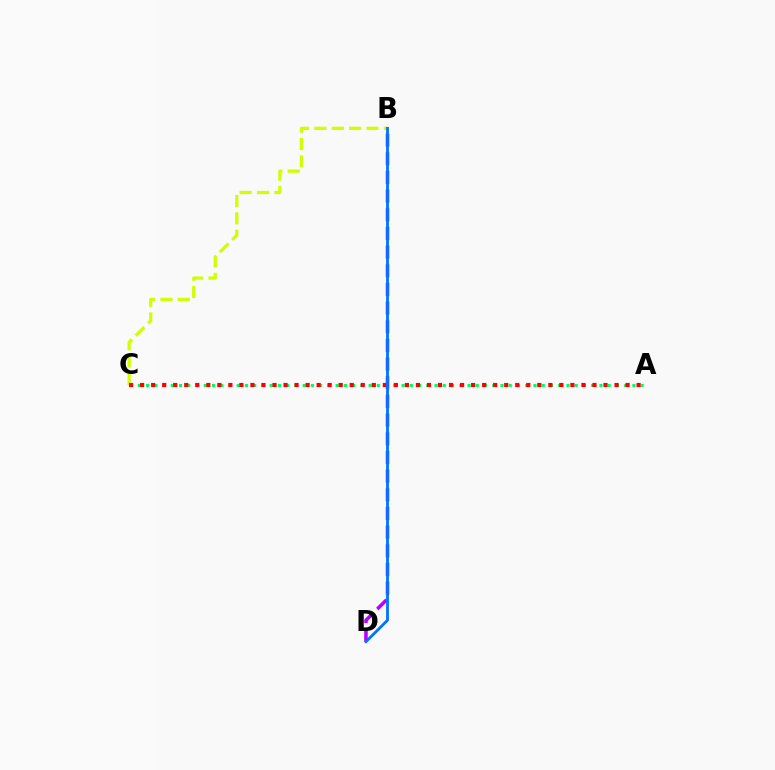{('B', 'D'): [{'color': '#b900ff', 'line_style': 'dashed', 'thickness': 2.54}, {'color': '#0074ff', 'line_style': 'solid', 'thickness': 2.03}], ('B', 'C'): [{'color': '#d1ff00', 'line_style': 'dashed', 'thickness': 2.36}], ('A', 'C'): [{'color': '#00ff5c', 'line_style': 'dotted', 'thickness': 2.24}, {'color': '#ff0000', 'line_style': 'dotted', 'thickness': 3.0}]}